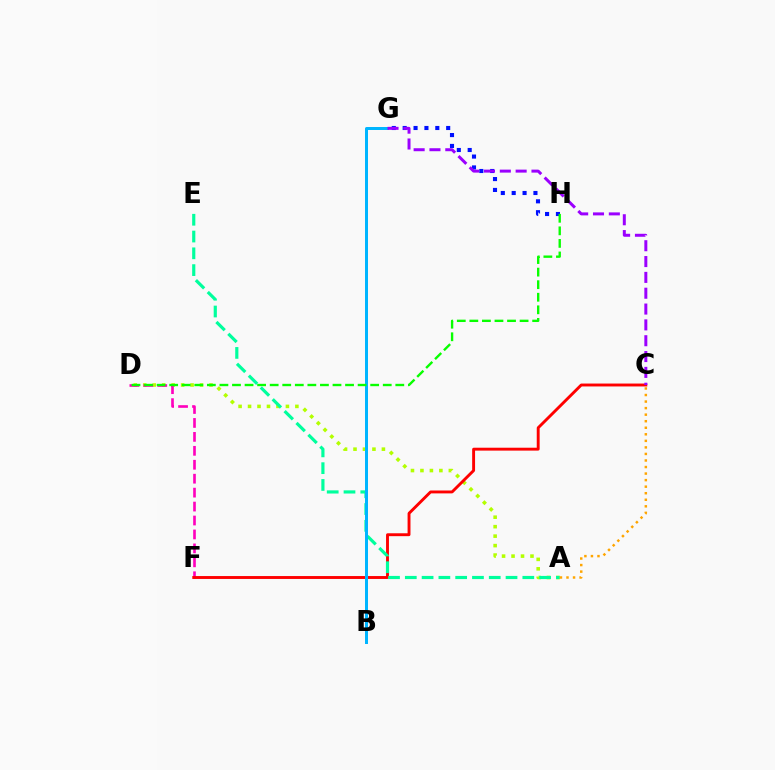{('A', 'D'): [{'color': '#b3ff00', 'line_style': 'dotted', 'thickness': 2.57}], ('D', 'F'): [{'color': '#ff00bd', 'line_style': 'dashed', 'thickness': 1.89}], ('C', 'F'): [{'color': '#ff0000', 'line_style': 'solid', 'thickness': 2.08}], ('G', 'H'): [{'color': '#0010ff', 'line_style': 'dotted', 'thickness': 2.95}], ('A', 'E'): [{'color': '#00ff9d', 'line_style': 'dashed', 'thickness': 2.28}], ('B', 'G'): [{'color': '#00b5ff', 'line_style': 'solid', 'thickness': 2.15}], ('C', 'G'): [{'color': '#9b00ff', 'line_style': 'dashed', 'thickness': 2.15}], ('A', 'C'): [{'color': '#ffa500', 'line_style': 'dotted', 'thickness': 1.78}], ('D', 'H'): [{'color': '#08ff00', 'line_style': 'dashed', 'thickness': 1.71}]}